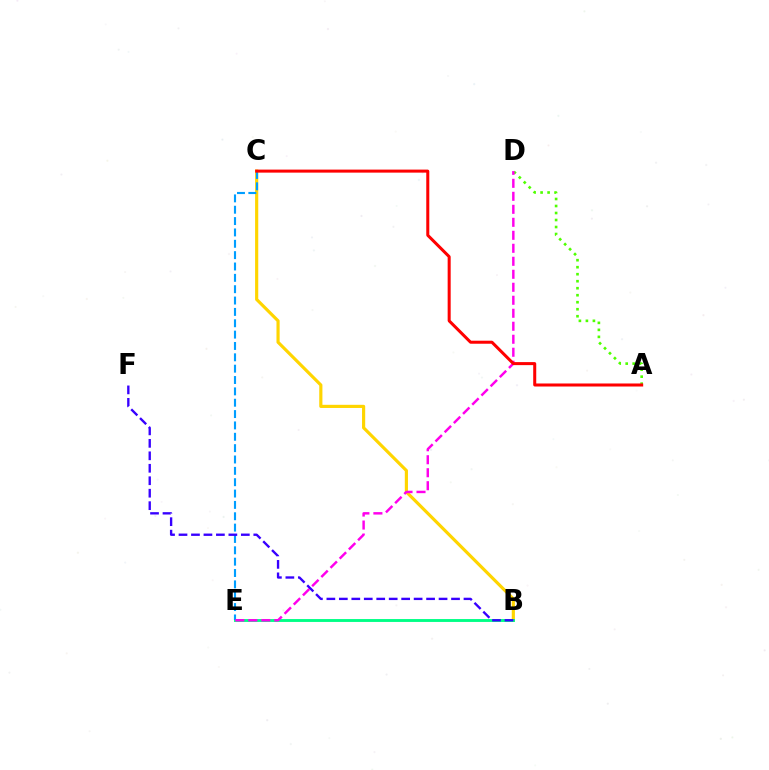{('B', 'C'): [{'color': '#ffd500', 'line_style': 'solid', 'thickness': 2.28}], ('B', 'E'): [{'color': '#00ff86', 'line_style': 'solid', 'thickness': 2.08}], ('A', 'D'): [{'color': '#4fff00', 'line_style': 'dotted', 'thickness': 1.9}], ('C', 'E'): [{'color': '#009eff', 'line_style': 'dashed', 'thickness': 1.54}], ('B', 'F'): [{'color': '#3700ff', 'line_style': 'dashed', 'thickness': 1.69}], ('D', 'E'): [{'color': '#ff00ed', 'line_style': 'dashed', 'thickness': 1.77}], ('A', 'C'): [{'color': '#ff0000', 'line_style': 'solid', 'thickness': 2.18}]}